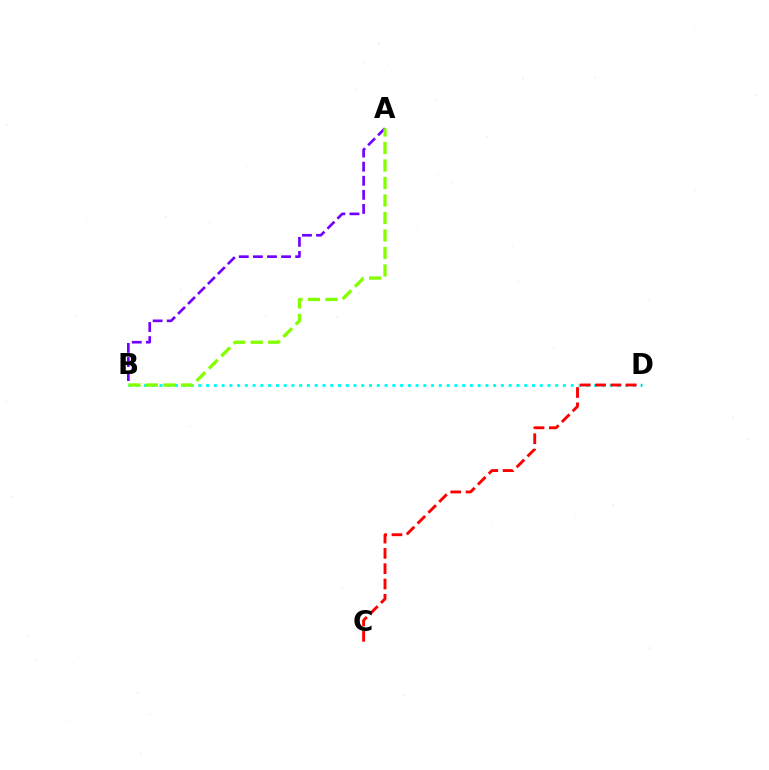{('A', 'B'): [{'color': '#7200ff', 'line_style': 'dashed', 'thickness': 1.91}, {'color': '#84ff00', 'line_style': 'dashed', 'thickness': 2.38}], ('B', 'D'): [{'color': '#00fff6', 'line_style': 'dotted', 'thickness': 2.11}], ('C', 'D'): [{'color': '#ff0000', 'line_style': 'dashed', 'thickness': 2.08}]}